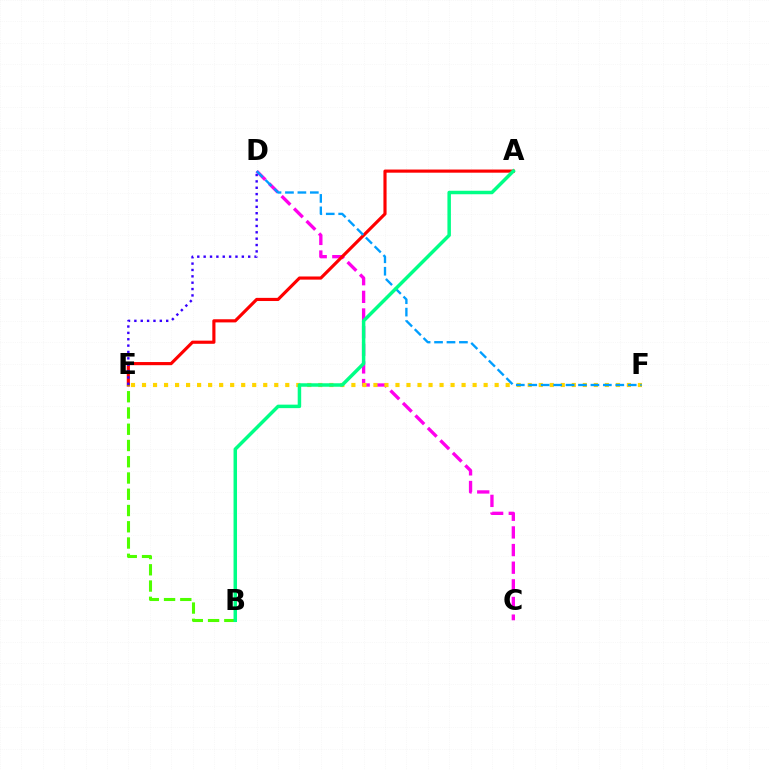{('C', 'D'): [{'color': '#ff00ed', 'line_style': 'dashed', 'thickness': 2.4}], ('A', 'E'): [{'color': '#ff0000', 'line_style': 'solid', 'thickness': 2.27}], ('E', 'F'): [{'color': '#ffd500', 'line_style': 'dotted', 'thickness': 2.99}], ('B', 'E'): [{'color': '#4fff00', 'line_style': 'dashed', 'thickness': 2.21}], ('D', 'E'): [{'color': '#3700ff', 'line_style': 'dotted', 'thickness': 1.73}], ('D', 'F'): [{'color': '#009eff', 'line_style': 'dashed', 'thickness': 1.69}], ('A', 'B'): [{'color': '#00ff86', 'line_style': 'solid', 'thickness': 2.51}]}